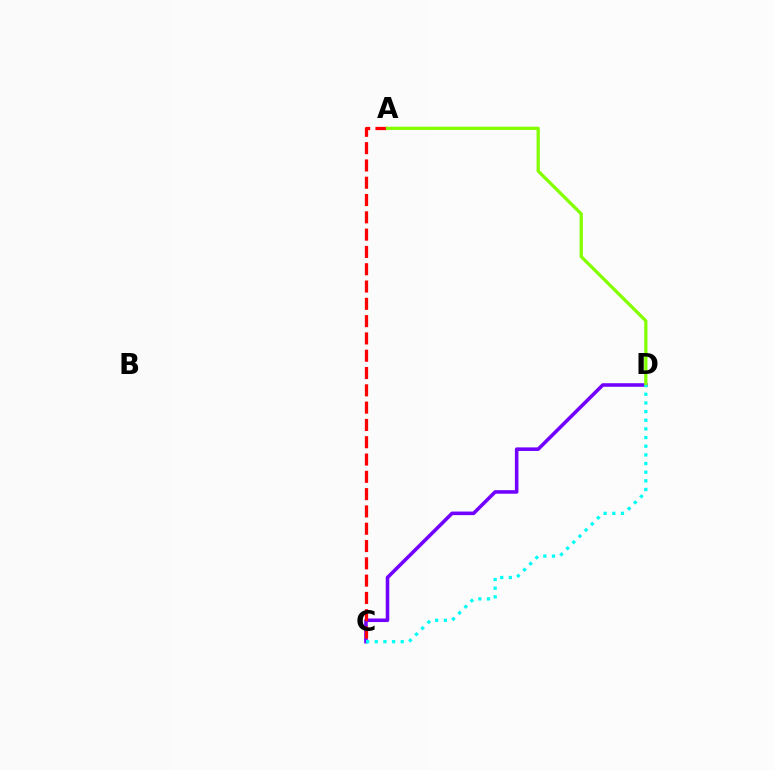{('C', 'D'): [{'color': '#7200ff', 'line_style': 'solid', 'thickness': 2.57}, {'color': '#00fff6', 'line_style': 'dotted', 'thickness': 2.35}], ('A', 'C'): [{'color': '#ff0000', 'line_style': 'dashed', 'thickness': 2.35}], ('A', 'D'): [{'color': '#84ff00', 'line_style': 'solid', 'thickness': 2.35}]}